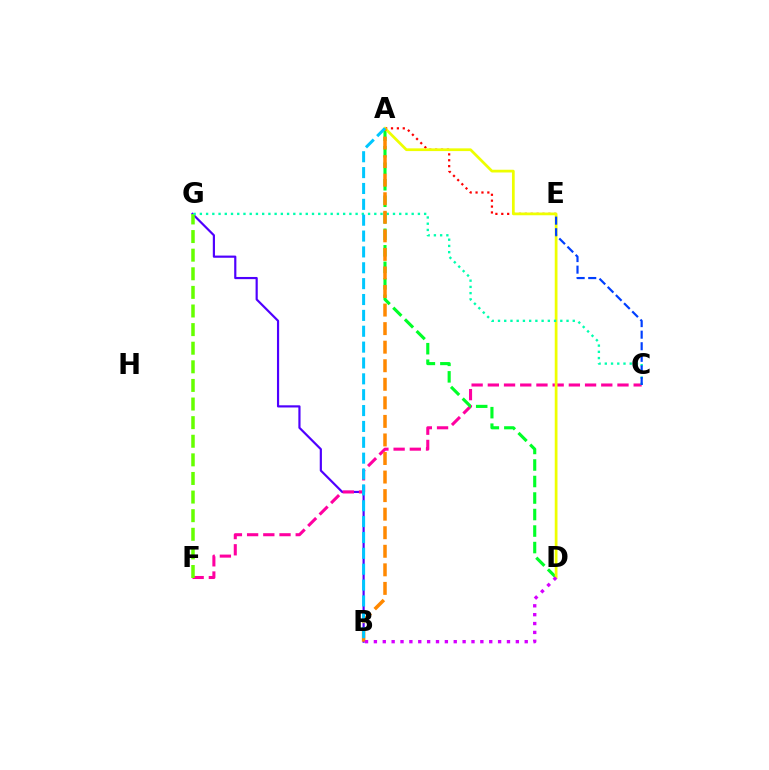{('B', 'G'): [{'color': '#4f00ff', 'line_style': 'solid', 'thickness': 1.57}], ('C', 'F'): [{'color': '#ff00a0', 'line_style': 'dashed', 'thickness': 2.2}], ('F', 'G'): [{'color': '#66ff00', 'line_style': 'dashed', 'thickness': 2.53}], ('A', 'D'): [{'color': '#00ff27', 'line_style': 'dashed', 'thickness': 2.24}, {'color': '#eeff00', 'line_style': 'solid', 'thickness': 1.97}], ('A', 'E'): [{'color': '#ff0000', 'line_style': 'dotted', 'thickness': 1.6}], ('C', 'G'): [{'color': '#00ffaf', 'line_style': 'dotted', 'thickness': 1.69}], ('C', 'E'): [{'color': '#003fff', 'line_style': 'dashed', 'thickness': 1.57}], ('A', 'B'): [{'color': '#ff8800', 'line_style': 'dashed', 'thickness': 2.52}, {'color': '#00c7ff', 'line_style': 'dashed', 'thickness': 2.16}], ('B', 'D'): [{'color': '#d600ff', 'line_style': 'dotted', 'thickness': 2.41}]}